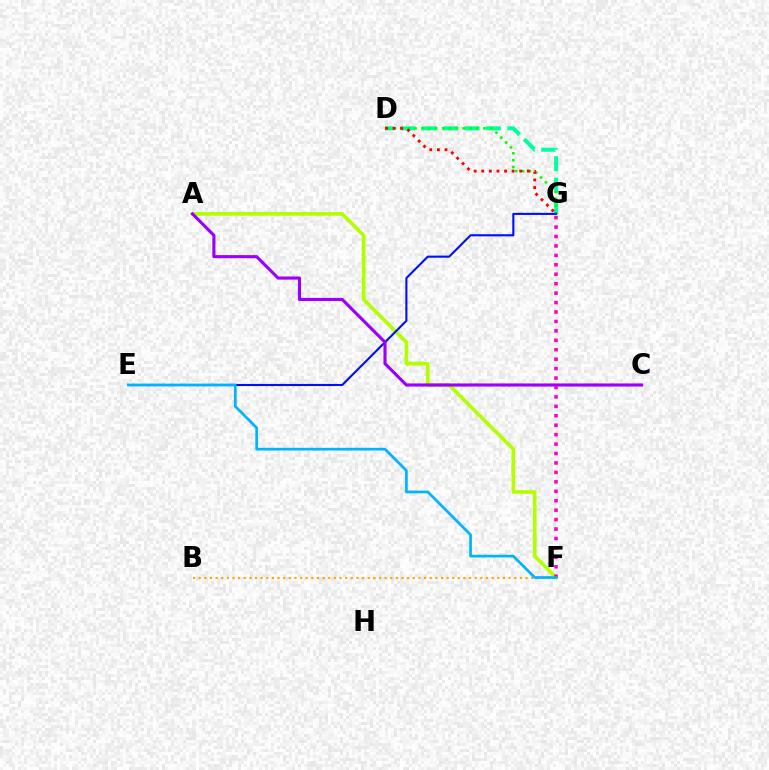{('D', 'G'): [{'color': '#00ff9d', 'line_style': 'dashed', 'thickness': 2.9}, {'color': '#08ff00', 'line_style': 'dotted', 'thickness': 1.87}, {'color': '#ff0000', 'line_style': 'dotted', 'thickness': 2.07}], ('A', 'F'): [{'color': '#b3ff00', 'line_style': 'solid', 'thickness': 2.64}], ('B', 'F'): [{'color': '#ffa500', 'line_style': 'dotted', 'thickness': 1.53}], ('E', 'G'): [{'color': '#0010ff', 'line_style': 'solid', 'thickness': 1.52}], ('A', 'C'): [{'color': '#9b00ff', 'line_style': 'solid', 'thickness': 2.24}], ('F', 'G'): [{'color': '#ff00bd', 'line_style': 'dotted', 'thickness': 2.56}], ('E', 'F'): [{'color': '#00b5ff', 'line_style': 'solid', 'thickness': 1.96}]}